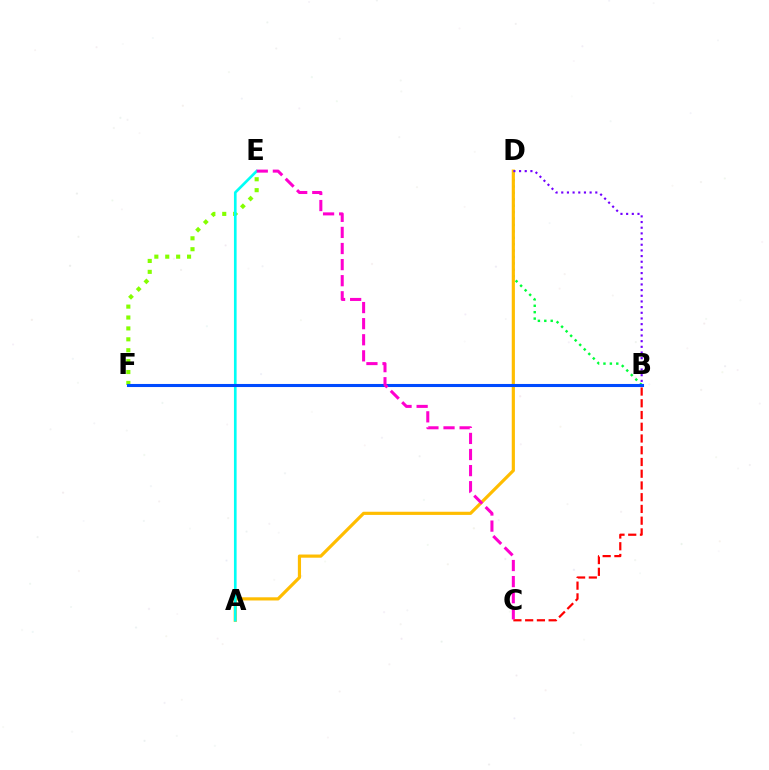{('B', 'D'): [{'color': '#00ff39', 'line_style': 'dotted', 'thickness': 1.74}, {'color': '#7200ff', 'line_style': 'dotted', 'thickness': 1.54}], ('E', 'F'): [{'color': '#84ff00', 'line_style': 'dotted', 'thickness': 2.96}], ('A', 'D'): [{'color': '#ffbd00', 'line_style': 'solid', 'thickness': 2.29}], ('A', 'E'): [{'color': '#00fff6', 'line_style': 'solid', 'thickness': 1.92}], ('B', 'F'): [{'color': '#004bff', 'line_style': 'solid', 'thickness': 2.21}], ('B', 'C'): [{'color': '#ff0000', 'line_style': 'dashed', 'thickness': 1.59}], ('C', 'E'): [{'color': '#ff00cf', 'line_style': 'dashed', 'thickness': 2.19}]}